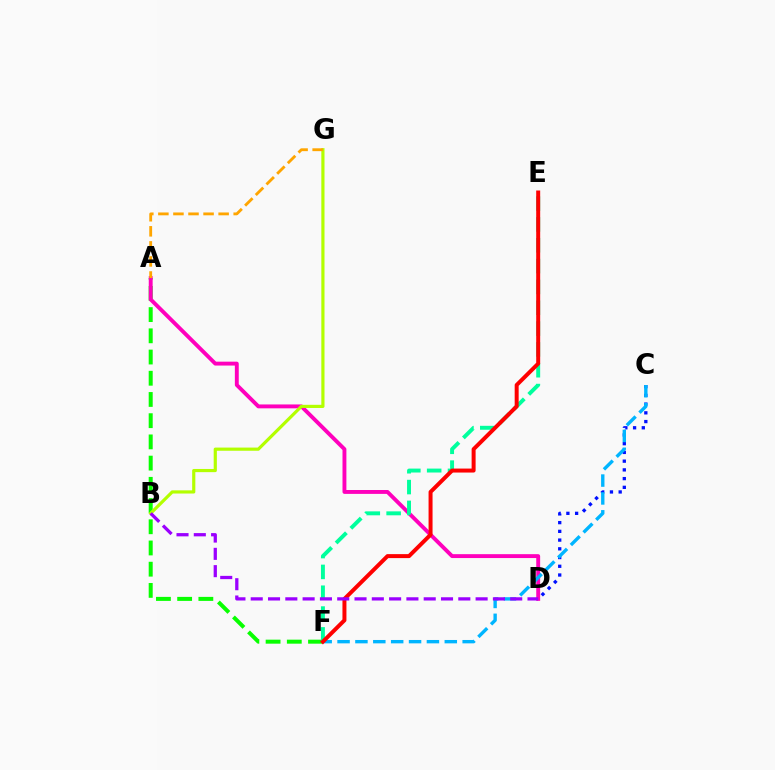{('A', 'F'): [{'color': '#08ff00', 'line_style': 'dashed', 'thickness': 2.88}], ('A', 'D'): [{'color': '#ff00bd', 'line_style': 'solid', 'thickness': 2.8}], ('C', 'D'): [{'color': '#0010ff', 'line_style': 'dotted', 'thickness': 2.37}], ('E', 'F'): [{'color': '#00ff9d', 'line_style': 'dashed', 'thickness': 2.83}, {'color': '#ff0000', 'line_style': 'solid', 'thickness': 2.87}], ('C', 'F'): [{'color': '#00b5ff', 'line_style': 'dashed', 'thickness': 2.43}], ('B', 'G'): [{'color': '#b3ff00', 'line_style': 'solid', 'thickness': 2.29}], ('A', 'G'): [{'color': '#ffa500', 'line_style': 'dashed', 'thickness': 2.05}], ('B', 'D'): [{'color': '#9b00ff', 'line_style': 'dashed', 'thickness': 2.35}]}